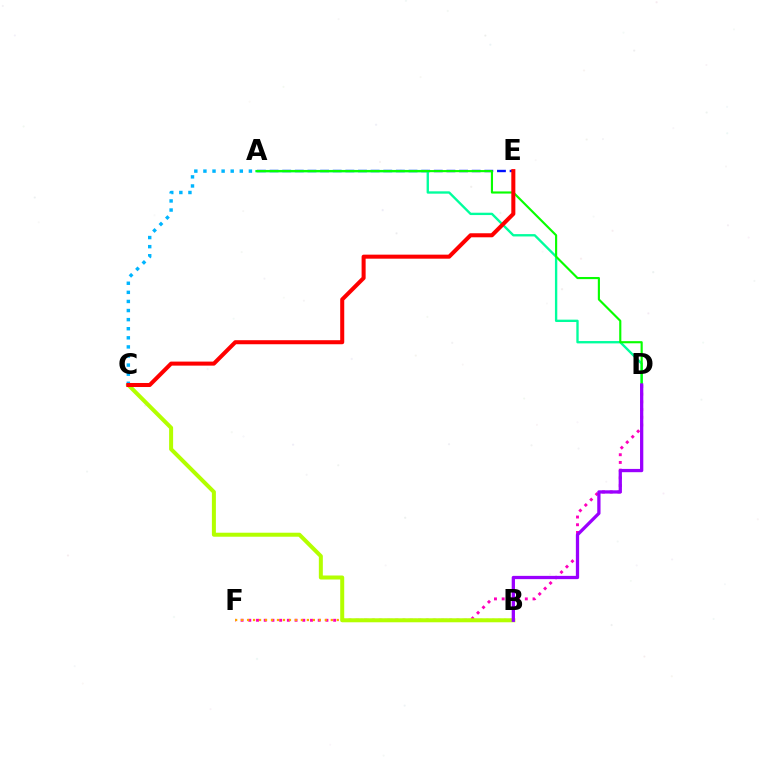{('A', 'E'): [{'color': '#0010ff', 'line_style': 'dashed', 'thickness': 1.72}], ('A', 'D'): [{'color': '#00ff9d', 'line_style': 'solid', 'thickness': 1.69}, {'color': '#08ff00', 'line_style': 'solid', 'thickness': 1.54}], ('D', 'F'): [{'color': '#ff00bd', 'line_style': 'dotted', 'thickness': 2.1}], ('B', 'F'): [{'color': '#ffa500', 'line_style': 'dotted', 'thickness': 1.62}], ('B', 'C'): [{'color': '#b3ff00', 'line_style': 'solid', 'thickness': 2.88}], ('A', 'C'): [{'color': '#00b5ff', 'line_style': 'dotted', 'thickness': 2.47}], ('C', 'E'): [{'color': '#ff0000', 'line_style': 'solid', 'thickness': 2.91}], ('B', 'D'): [{'color': '#9b00ff', 'line_style': 'solid', 'thickness': 2.36}]}